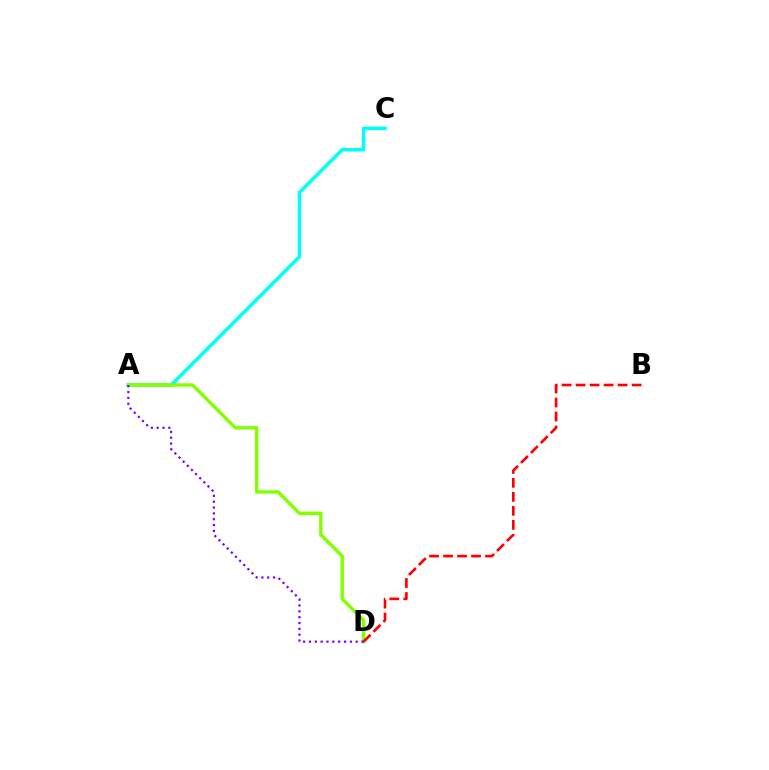{('A', 'C'): [{'color': '#00fff6', 'line_style': 'solid', 'thickness': 2.54}], ('A', 'D'): [{'color': '#84ff00', 'line_style': 'solid', 'thickness': 2.48}, {'color': '#7200ff', 'line_style': 'dotted', 'thickness': 1.59}], ('B', 'D'): [{'color': '#ff0000', 'line_style': 'dashed', 'thickness': 1.9}]}